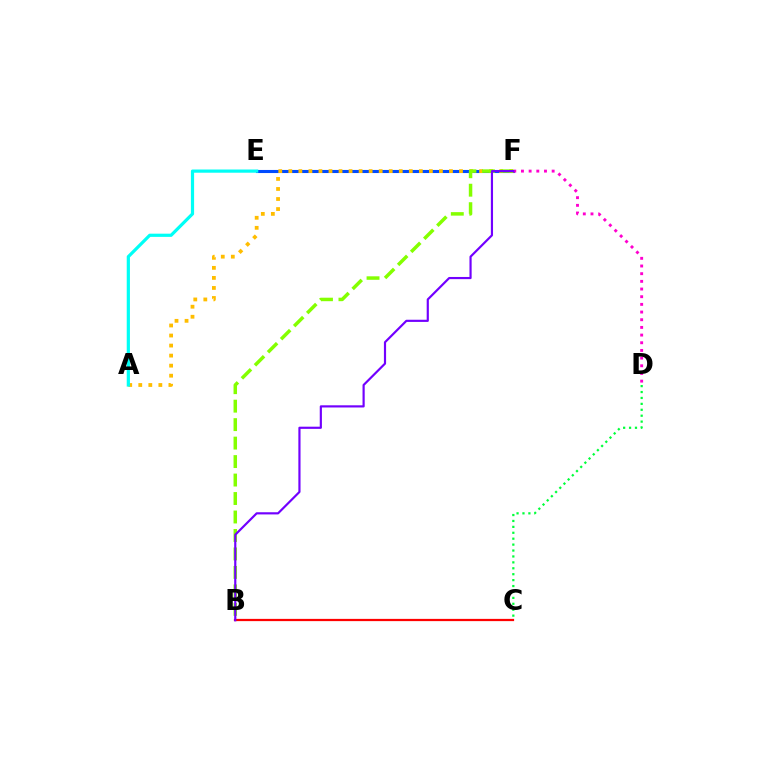{('B', 'C'): [{'color': '#ff0000', 'line_style': 'solid', 'thickness': 1.62}], ('E', 'F'): [{'color': '#004bff', 'line_style': 'solid', 'thickness': 2.21}], ('A', 'F'): [{'color': '#ffbd00', 'line_style': 'dotted', 'thickness': 2.73}], ('B', 'F'): [{'color': '#84ff00', 'line_style': 'dashed', 'thickness': 2.51}, {'color': '#7200ff', 'line_style': 'solid', 'thickness': 1.56}], ('D', 'F'): [{'color': '#ff00cf', 'line_style': 'dotted', 'thickness': 2.09}], ('C', 'D'): [{'color': '#00ff39', 'line_style': 'dotted', 'thickness': 1.61}], ('A', 'E'): [{'color': '#00fff6', 'line_style': 'solid', 'thickness': 2.31}]}